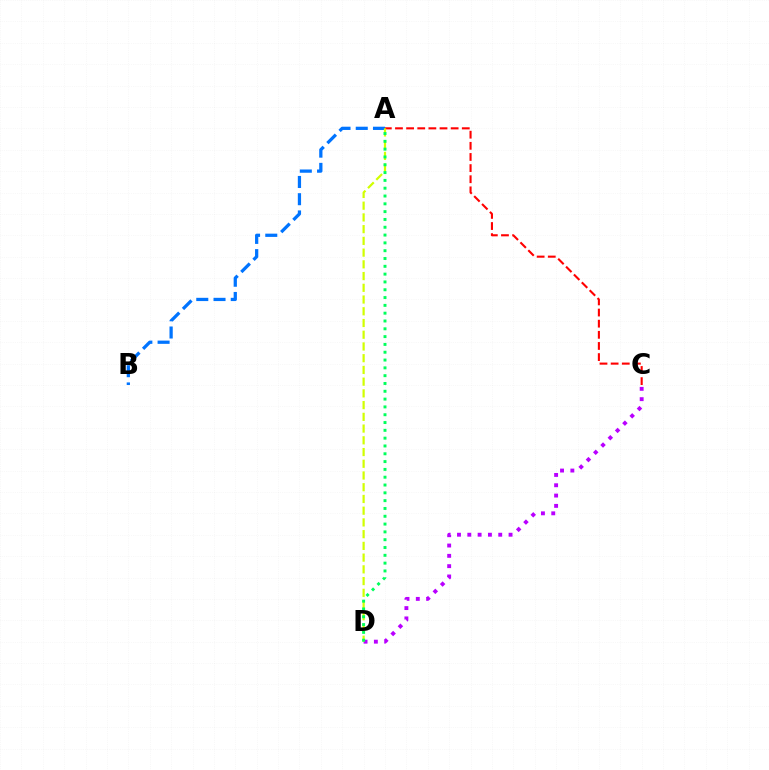{('C', 'D'): [{'color': '#b900ff', 'line_style': 'dotted', 'thickness': 2.8}], ('A', 'C'): [{'color': '#ff0000', 'line_style': 'dashed', 'thickness': 1.51}], ('A', 'B'): [{'color': '#0074ff', 'line_style': 'dashed', 'thickness': 2.34}], ('A', 'D'): [{'color': '#d1ff00', 'line_style': 'dashed', 'thickness': 1.59}, {'color': '#00ff5c', 'line_style': 'dotted', 'thickness': 2.12}]}